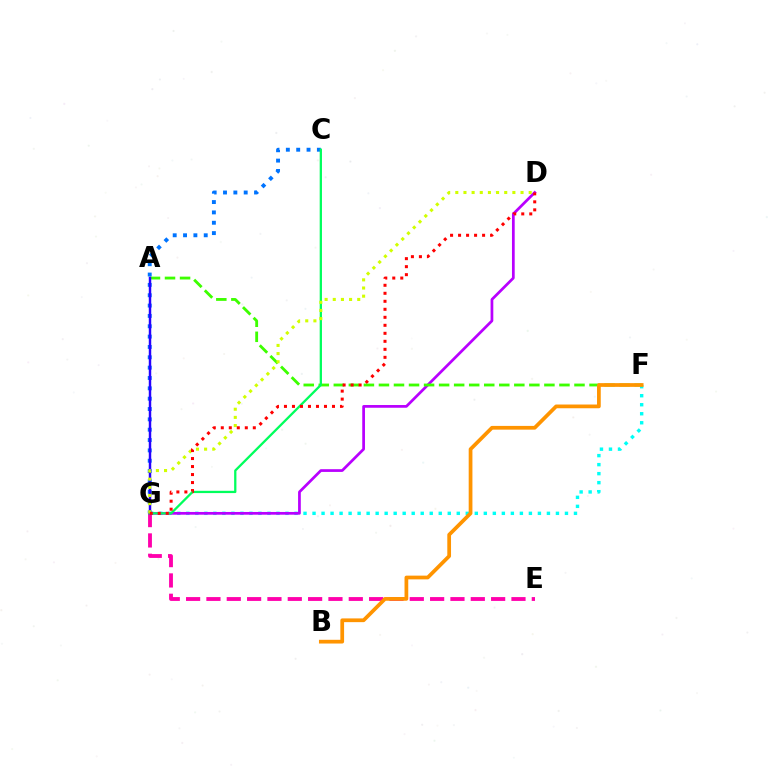{('C', 'G'): [{'color': '#0074ff', 'line_style': 'dotted', 'thickness': 2.81}, {'color': '#00ff5c', 'line_style': 'solid', 'thickness': 1.64}], ('E', 'G'): [{'color': '#ff00ac', 'line_style': 'dashed', 'thickness': 2.76}], ('F', 'G'): [{'color': '#00fff6', 'line_style': 'dotted', 'thickness': 2.45}], ('D', 'G'): [{'color': '#b900ff', 'line_style': 'solid', 'thickness': 1.97}, {'color': '#d1ff00', 'line_style': 'dotted', 'thickness': 2.22}, {'color': '#ff0000', 'line_style': 'dotted', 'thickness': 2.17}], ('A', 'F'): [{'color': '#3dff00', 'line_style': 'dashed', 'thickness': 2.04}], ('A', 'G'): [{'color': '#2500ff', 'line_style': 'solid', 'thickness': 1.77}], ('B', 'F'): [{'color': '#ff9400', 'line_style': 'solid', 'thickness': 2.69}]}